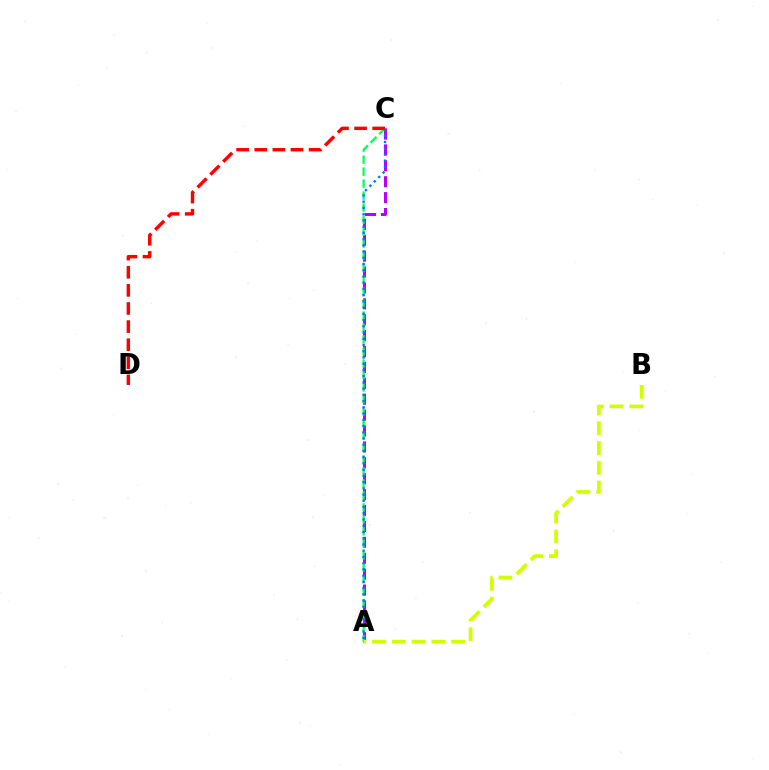{('A', 'C'): [{'color': '#b900ff', 'line_style': 'dashed', 'thickness': 2.16}, {'color': '#00ff5c', 'line_style': 'dashed', 'thickness': 1.63}, {'color': '#0074ff', 'line_style': 'dotted', 'thickness': 1.69}], ('A', 'B'): [{'color': '#d1ff00', 'line_style': 'dashed', 'thickness': 2.69}], ('C', 'D'): [{'color': '#ff0000', 'line_style': 'dashed', 'thickness': 2.46}]}